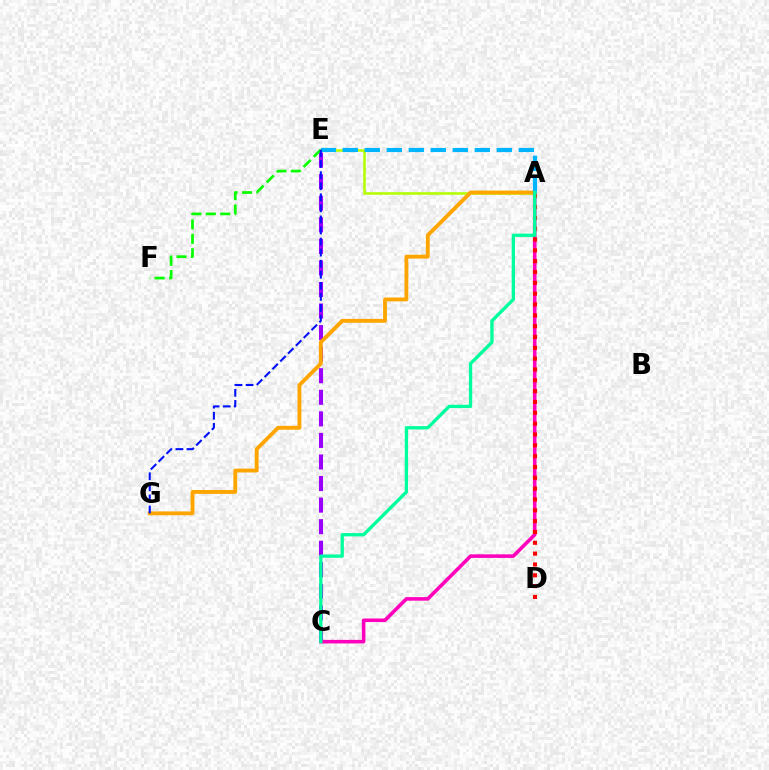{('C', 'E'): [{'color': '#9b00ff', 'line_style': 'dashed', 'thickness': 2.93}], ('A', 'E'): [{'color': '#b3ff00', 'line_style': 'solid', 'thickness': 1.85}, {'color': '#00b5ff', 'line_style': 'dashed', 'thickness': 2.99}], ('A', 'G'): [{'color': '#ffa500', 'line_style': 'solid', 'thickness': 2.78}], ('A', 'C'): [{'color': '#ff00bd', 'line_style': 'solid', 'thickness': 2.57}, {'color': '#00ff9d', 'line_style': 'solid', 'thickness': 2.39}], ('E', 'F'): [{'color': '#08ff00', 'line_style': 'dashed', 'thickness': 1.96}], ('A', 'D'): [{'color': '#ff0000', 'line_style': 'dotted', 'thickness': 2.94}], ('E', 'G'): [{'color': '#0010ff', 'line_style': 'dashed', 'thickness': 1.5}]}